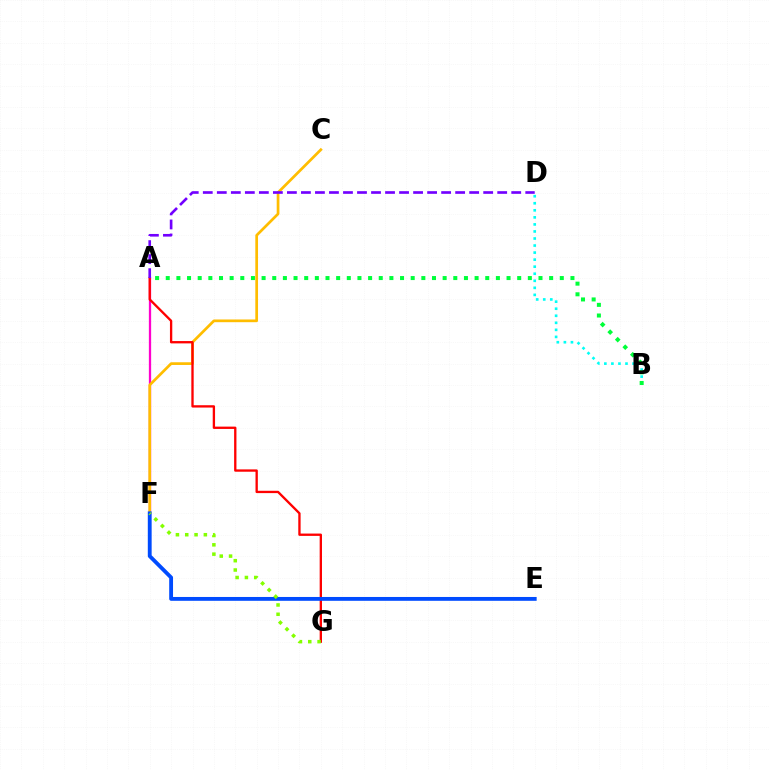{('B', 'D'): [{'color': '#00fff6', 'line_style': 'dotted', 'thickness': 1.91}], ('A', 'F'): [{'color': '#ff00cf', 'line_style': 'solid', 'thickness': 1.64}], ('C', 'F'): [{'color': '#ffbd00', 'line_style': 'solid', 'thickness': 1.96}], ('A', 'B'): [{'color': '#00ff39', 'line_style': 'dotted', 'thickness': 2.89}], ('A', 'G'): [{'color': '#ff0000', 'line_style': 'solid', 'thickness': 1.68}], ('E', 'F'): [{'color': '#004bff', 'line_style': 'solid', 'thickness': 2.77}], ('A', 'D'): [{'color': '#7200ff', 'line_style': 'dashed', 'thickness': 1.9}], ('F', 'G'): [{'color': '#84ff00', 'line_style': 'dotted', 'thickness': 2.53}]}